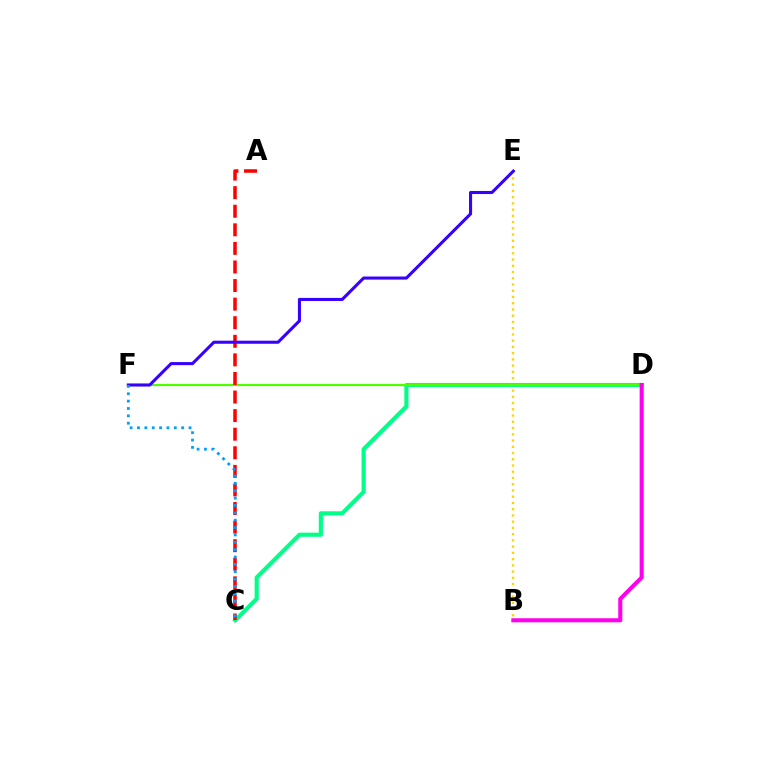{('B', 'E'): [{'color': '#ffd500', 'line_style': 'dotted', 'thickness': 1.7}], ('C', 'D'): [{'color': '#00ff86', 'line_style': 'solid', 'thickness': 2.96}], ('D', 'F'): [{'color': '#4fff00', 'line_style': 'solid', 'thickness': 1.59}], ('A', 'C'): [{'color': '#ff0000', 'line_style': 'dashed', 'thickness': 2.52}], ('E', 'F'): [{'color': '#3700ff', 'line_style': 'solid', 'thickness': 2.21}], ('C', 'F'): [{'color': '#009eff', 'line_style': 'dotted', 'thickness': 2.0}], ('B', 'D'): [{'color': '#ff00ed', 'line_style': 'solid', 'thickness': 2.93}]}